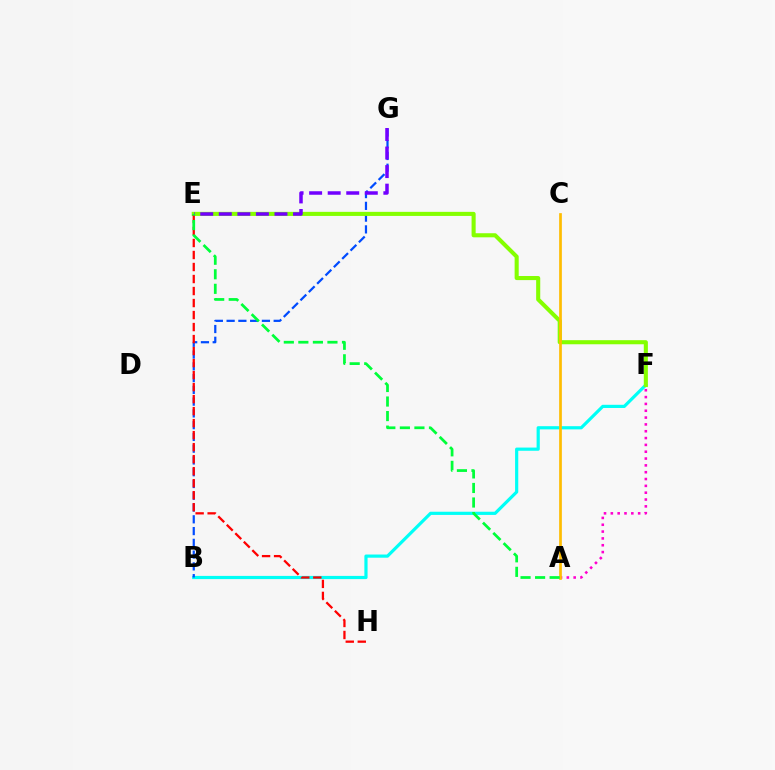{('B', 'F'): [{'color': '#00fff6', 'line_style': 'solid', 'thickness': 2.29}], ('A', 'F'): [{'color': '#ff00cf', 'line_style': 'dotted', 'thickness': 1.86}], ('B', 'G'): [{'color': '#004bff', 'line_style': 'dashed', 'thickness': 1.6}], ('E', 'F'): [{'color': '#84ff00', 'line_style': 'solid', 'thickness': 2.94}], ('E', 'H'): [{'color': '#ff0000', 'line_style': 'dashed', 'thickness': 1.63}], ('A', 'C'): [{'color': '#ffbd00', 'line_style': 'solid', 'thickness': 1.94}], ('E', 'G'): [{'color': '#7200ff', 'line_style': 'dashed', 'thickness': 2.52}], ('A', 'E'): [{'color': '#00ff39', 'line_style': 'dashed', 'thickness': 1.98}]}